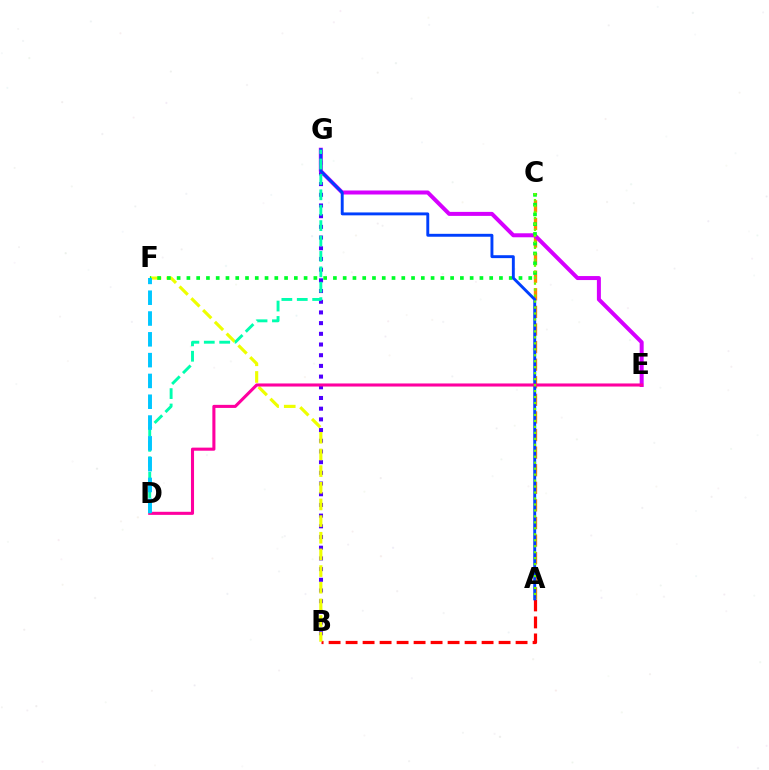{('A', 'B'): [{'color': '#ff0000', 'line_style': 'dashed', 'thickness': 2.31}], ('B', 'G'): [{'color': '#4f00ff', 'line_style': 'dotted', 'thickness': 2.91}], ('A', 'C'): [{'color': '#ff8800', 'line_style': 'dashed', 'thickness': 2.39}, {'color': '#66ff00', 'line_style': 'dotted', 'thickness': 1.62}], ('E', 'G'): [{'color': '#d600ff', 'line_style': 'solid', 'thickness': 2.88}], ('B', 'F'): [{'color': '#eeff00', 'line_style': 'dashed', 'thickness': 2.26}], ('C', 'F'): [{'color': '#00ff27', 'line_style': 'dotted', 'thickness': 2.65}], ('A', 'G'): [{'color': '#003fff', 'line_style': 'solid', 'thickness': 2.1}], ('D', 'E'): [{'color': '#ff00a0', 'line_style': 'solid', 'thickness': 2.22}], ('D', 'G'): [{'color': '#00ffaf', 'line_style': 'dashed', 'thickness': 2.09}], ('D', 'F'): [{'color': '#00c7ff', 'line_style': 'dashed', 'thickness': 2.83}]}